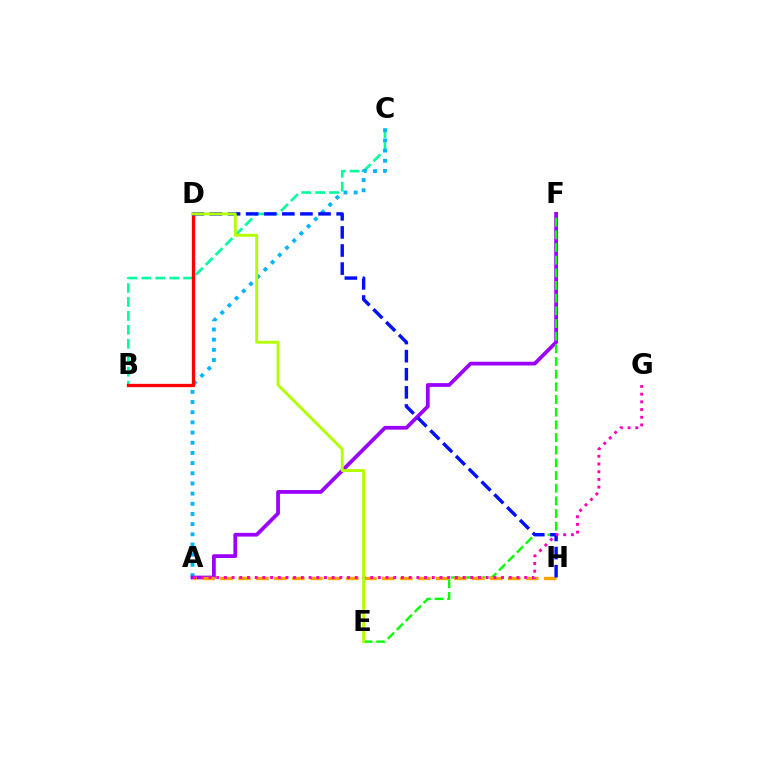{('B', 'C'): [{'color': '#00ff9d', 'line_style': 'dashed', 'thickness': 1.9}], ('A', 'C'): [{'color': '#00b5ff', 'line_style': 'dotted', 'thickness': 2.77}], ('A', 'F'): [{'color': '#9b00ff', 'line_style': 'solid', 'thickness': 2.7}], ('B', 'D'): [{'color': '#ff0000', 'line_style': 'solid', 'thickness': 2.38}], ('E', 'F'): [{'color': '#08ff00', 'line_style': 'dashed', 'thickness': 1.72}], ('A', 'H'): [{'color': '#ffa500', 'line_style': 'dashed', 'thickness': 2.44}], ('D', 'H'): [{'color': '#0010ff', 'line_style': 'dashed', 'thickness': 2.46}], ('A', 'G'): [{'color': '#ff00bd', 'line_style': 'dotted', 'thickness': 2.09}], ('D', 'E'): [{'color': '#b3ff00', 'line_style': 'solid', 'thickness': 2.09}]}